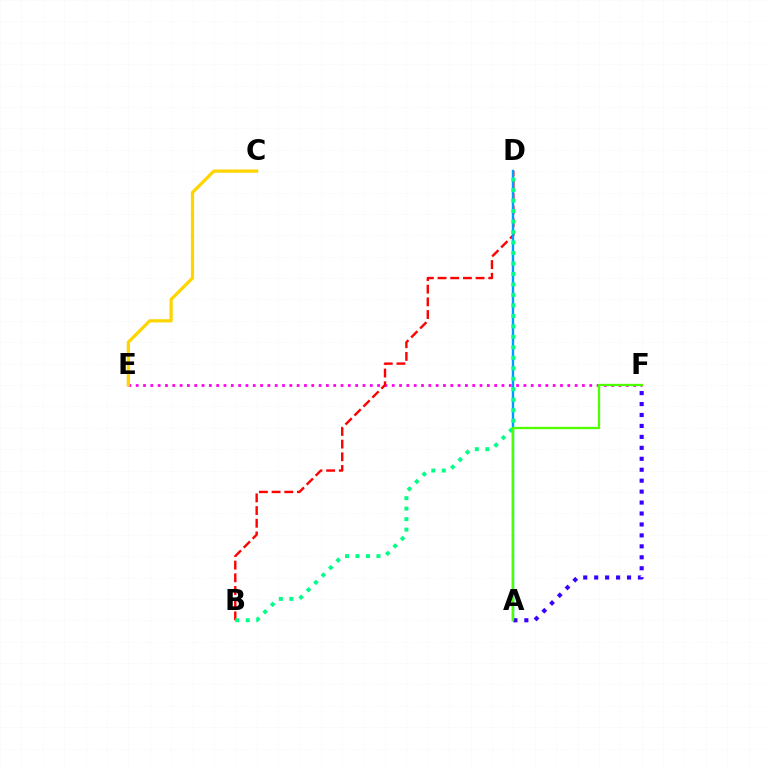{('E', 'F'): [{'color': '#ff00ed', 'line_style': 'dotted', 'thickness': 1.99}], ('B', 'D'): [{'color': '#ff0000', 'line_style': 'dashed', 'thickness': 1.72}, {'color': '#00ff86', 'line_style': 'dotted', 'thickness': 2.85}], ('A', 'D'): [{'color': '#009eff', 'line_style': 'solid', 'thickness': 1.75}], ('A', 'F'): [{'color': '#3700ff', 'line_style': 'dotted', 'thickness': 2.97}, {'color': '#4fff00', 'line_style': 'solid', 'thickness': 1.66}], ('C', 'E'): [{'color': '#ffd500', 'line_style': 'solid', 'thickness': 2.33}]}